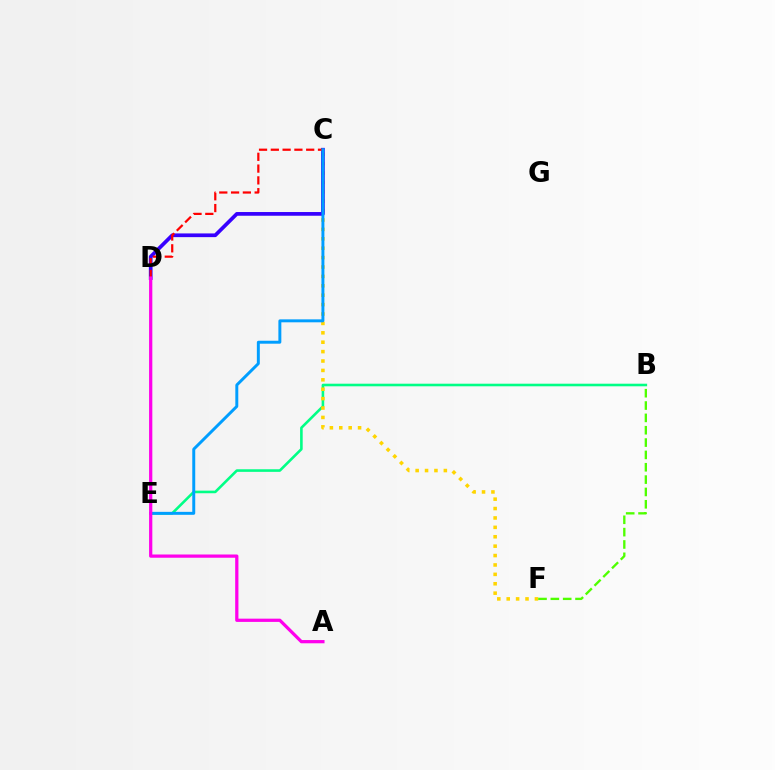{('B', 'E'): [{'color': '#00ff86', 'line_style': 'solid', 'thickness': 1.87}], ('C', 'F'): [{'color': '#ffd500', 'line_style': 'dotted', 'thickness': 2.55}], ('C', 'D'): [{'color': '#3700ff', 'line_style': 'solid', 'thickness': 2.68}, {'color': '#ff0000', 'line_style': 'dashed', 'thickness': 1.6}], ('B', 'F'): [{'color': '#4fff00', 'line_style': 'dashed', 'thickness': 1.68}], ('C', 'E'): [{'color': '#009eff', 'line_style': 'solid', 'thickness': 2.13}], ('A', 'D'): [{'color': '#ff00ed', 'line_style': 'solid', 'thickness': 2.33}]}